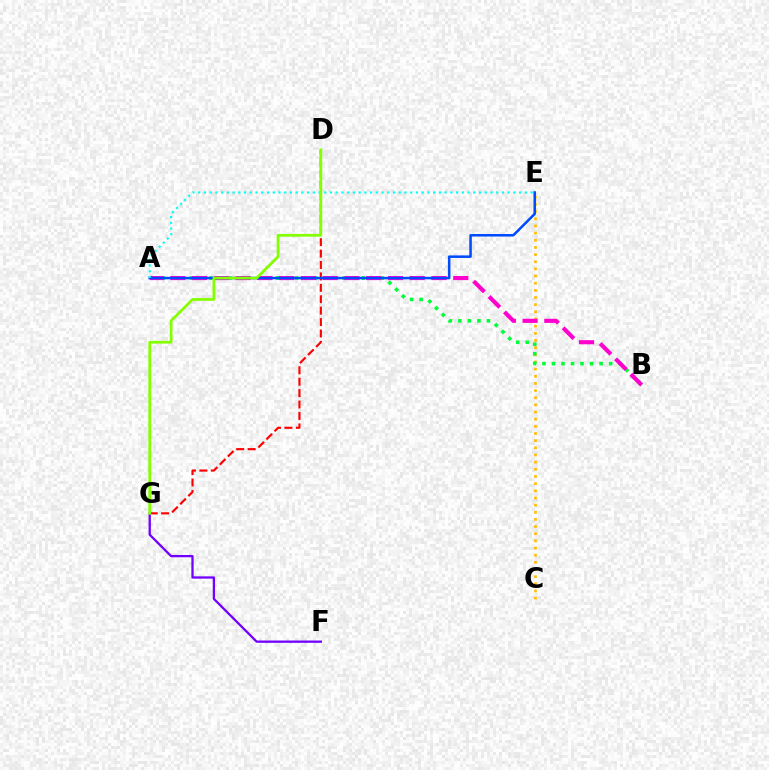{('C', 'E'): [{'color': '#ffbd00', 'line_style': 'dotted', 'thickness': 1.94}], ('A', 'B'): [{'color': '#00ff39', 'line_style': 'dotted', 'thickness': 2.59}, {'color': '#ff00cf', 'line_style': 'dashed', 'thickness': 2.96}], ('D', 'G'): [{'color': '#ff0000', 'line_style': 'dashed', 'thickness': 1.55}, {'color': '#84ff00', 'line_style': 'solid', 'thickness': 1.98}], ('A', 'E'): [{'color': '#004bff', 'line_style': 'solid', 'thickness': 1.82}, {'color': '#00fff6', 'line_style': 'dotted', 'thickness': 1.56}], ('F', 'G'): [{'color': '#7200ff', 'line_style': 'solid', 'thickness': 1.65}]}